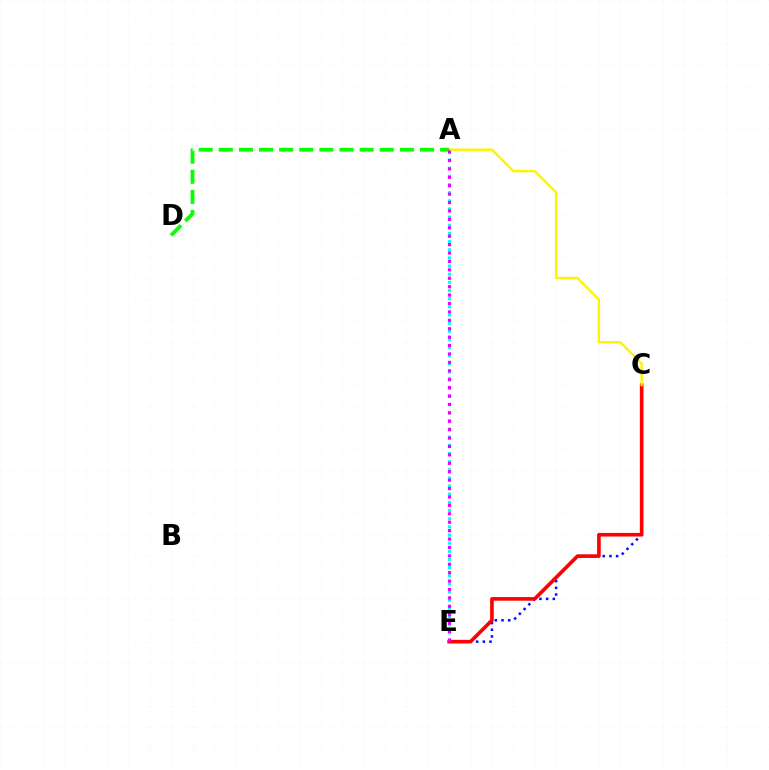{('A', 'E'): [{'color': '#00fff6', 'line_style': 'dotted', 'thickness': 2.21}, {'color': '#ee00ff', 'line_style': 'dotted', 'thickness': 2.29}], ('C', 'E'): [{'color': '#0010ff', 'line_style': 'dotted', 'thickness': 1.82}, {'color': '#ff0000', 'line_style': 'solid', 'thickness': 2.62}], ('A', 'C'): [{'color': '#fcf500', 'line_style': 'solid', 'thickness': 1.73}], ('A', 'D'): [{'color': '#08ff00', 'line_style': 'dashed', 'thickness': 2.73}]}